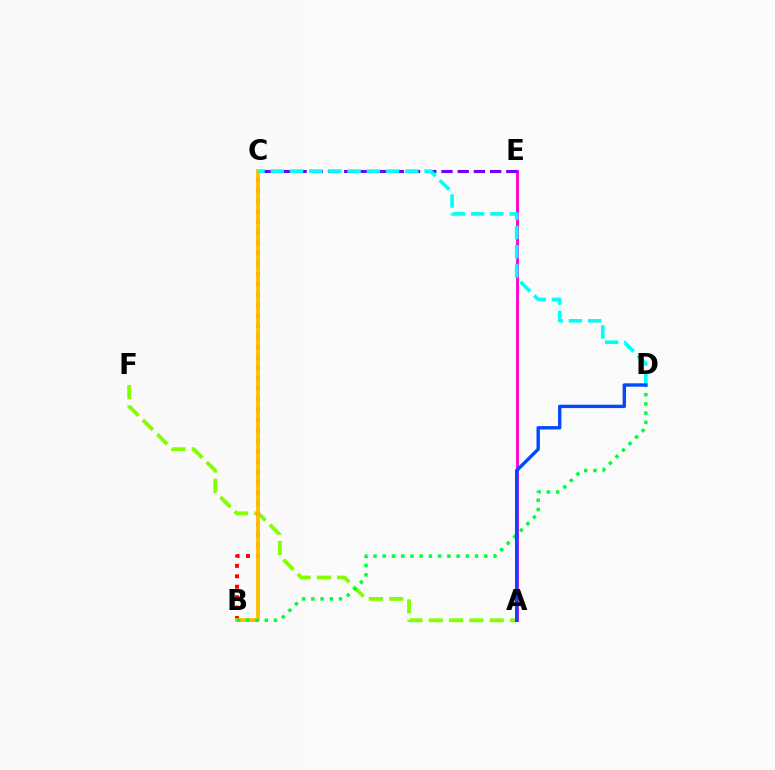{('A', 'E'): [{'color': '#ff00cf', 'line_style': 'solid', 'thickness': 2.05}], ('A', 'F'): [{'color': '#84ff00', 'line_style': 'dashed', 'thickness': 2.76}], ('C', 'E'): [{'color': '#7200ff', 'line_style': 'dashed', 'thickness': 2.2}], ('B', 'C'): [{'color': '#ff0000', 'line_style': 'dotted', 'thickness': 2.83}, {'color': '#ffbd00', 'line_style': 'solid', 'thickness': 2.73}], ('B', 'D'): [{'color': '#00ff39', 'line_style': 'dotted', 'thickness': 2.51}], ('C', 'D'): [{'color': '#00fff6', 'line_style': 'dashed', 'thickness': 2.61}], ('A', 'D'): [{'color': '#004bff', 'line_style': 'solid', 'thickness': 2.43}]}